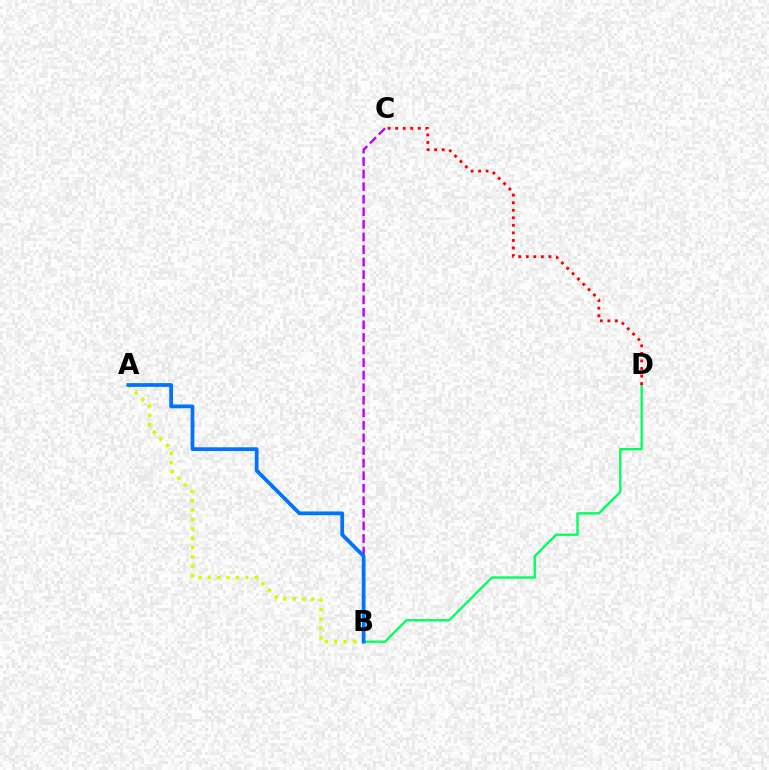{('A', 'B'): [{'color': '#d1ff00', 'line_style': 'dotted', 'thickness': 2.54}, {'color': '#0074ff', 'line_style': 'solid', 'thickness': 2.71}], ('B', 'D'): [{'color': '#00ff5c', 'line_style': 'solid', 'thickness': 1.67}], ('B', 'C'): [{'color': '#b900ff', 'line_style': 'dashed', 'thickness': 1.71}], ('C', 'D'): [{'color': '#ff0000', 'line_style': 'dotted', 'thickness': 2.05}]}